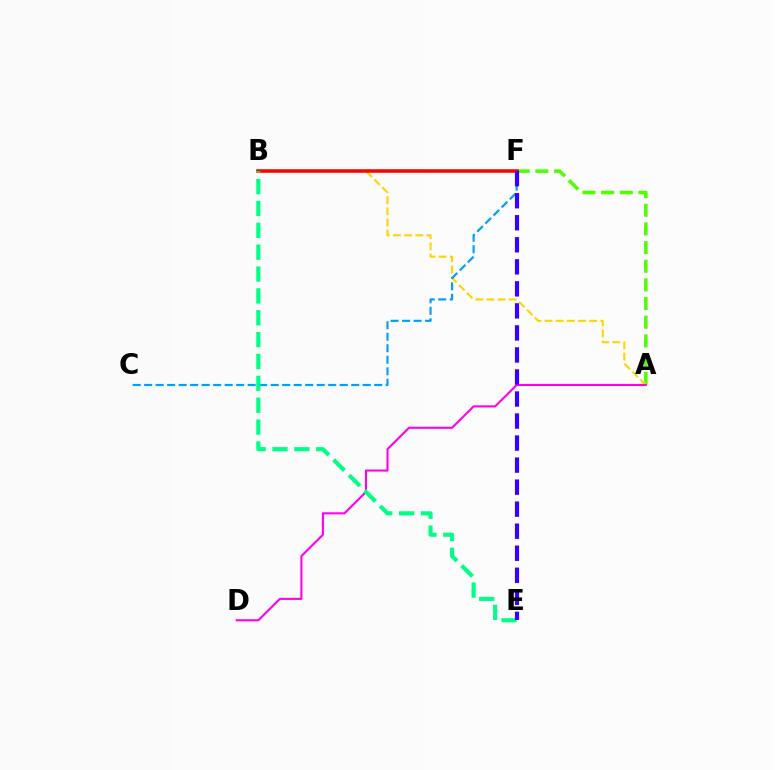{('A', 'F'): [{'color': '#4fff00', 'line_style': 'dashed', 'thickness': 2.53}], ('A', 'B'): [{'color': '#ffd500', 'line_style': 'dashed', 'thickness': 1.52}], ('C', 'F'): [{'color': '#009eff', 'line_style': 'dashed', 'thickness': 1.56}], ('B', 'F'): [{'color': '#ff0000', 'line_style': 'solid', 'thickness': 2.56}], ('A', 'D'): [{'color': '#ff00ed', 'line_style': 'solid', 'thickness': 1.51}], ('B', 'E'): [{'color': '#00ff86', 'line_style': 'dashed', 'thickness': 2.97}], ('E', 'F'): [{'color': '#3700ff', 'line_style': 'dashed', 'thickness': 2.99}]}